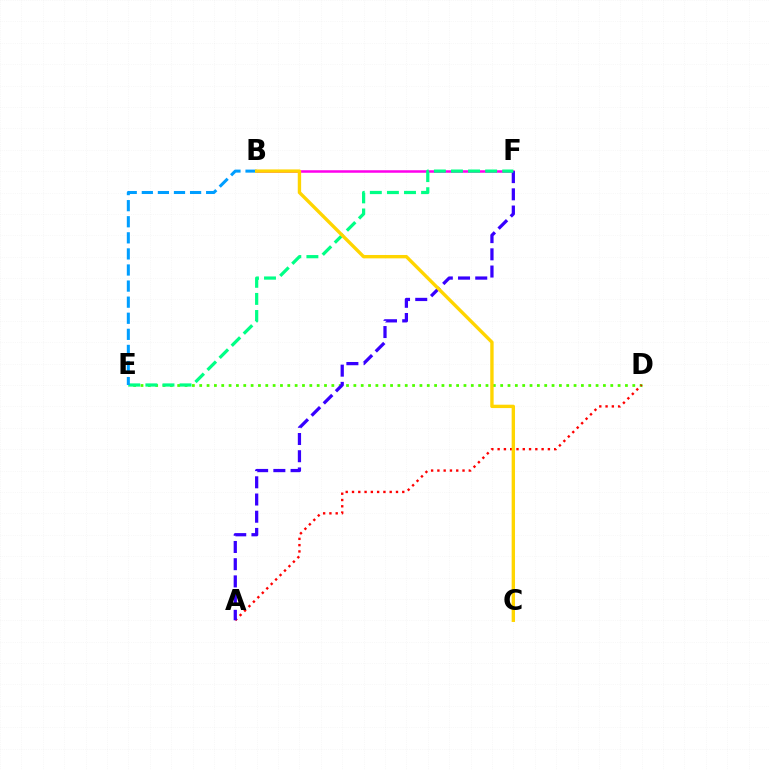{('B', 'F'): [{'color': '#ff00ed', 'line_style': 'solid', 'thickness': 1.81}], ('D', 'E'): [{'color': '#4fff00', 'line_style': 'dotted', 'thickness': 1.99}], ('A', 'D'): [{'color': '#ff0000', 'line_style': 'dotted', 'thickness': 1.71}], ('A', 'F'): [{'color': '#3700ff', 'line_style': 'dashed', 'thickness': 2.34}], ('E', 'F'): [{'color': '#00ff86', 'line_style': 'dashed', 'thickness': 2.32}], ('B', 'E'): [{'color': '#009eff', 'line_style': 'dashed', 'thickness': 2.18}], ('B', 'C'): [{'color': '#ffd500', 'line_style': 'solid', 'thickness': 2.43}]}